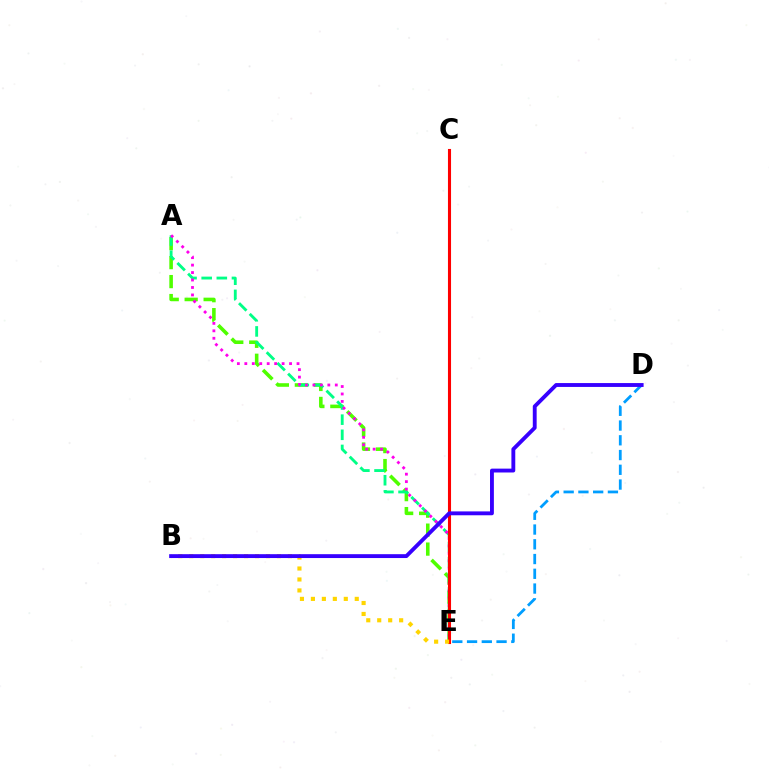{('A', 'E'): [{'color': '#4fff00', 'line_style': 'dashed', 'thickness': 2.58}, {'color': '#00ff86', 'line_style': 'dashed', 'thickness': 2.06}, {'color': '#ff00ed', 'line_style': 'dotted', 'thickness': 2.03}], ('D', 'E'): [{'color': '#009eff', 'line_style': 'dashed', 'thickness': 2.0}], ('C', 'E'): [{'color': '#ff0000', 'line_style': 'solid', 'thickness': 2.22}], ('B', 'E'): [{'color': '#ffd500', 'line_style': 'dotted', 'thickness': 2.98}], ('B', 'D'): [{'color': '#3700ff', 'line_style': 'solid', 'thickness': 2.78}]}